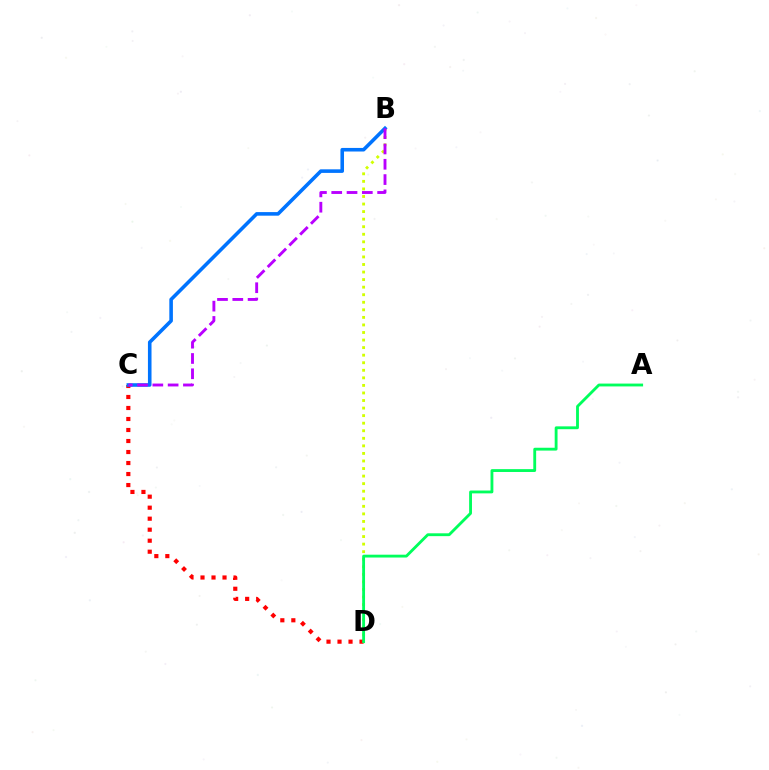{('B', 'D'): [{'color': '#d1ff00', 'line_style': 'dotted', 'thickness': 2.05}], ('C', 'D'): [{'color': '#ff0000', 'line_style': 'dotted', 'thickness': 2.99}], ('A', 'D'): [{'color': '#00ff5c', 'line_style': 'solid', 'thickness': 2.05}], ('B', 'C'): [{'color': '#0074ff', 'line_style': 'solid', 'thickness': 2.58}, {'color': '#b900ff', 'line_style': 'dashed', 'thickness': 2.08}]}